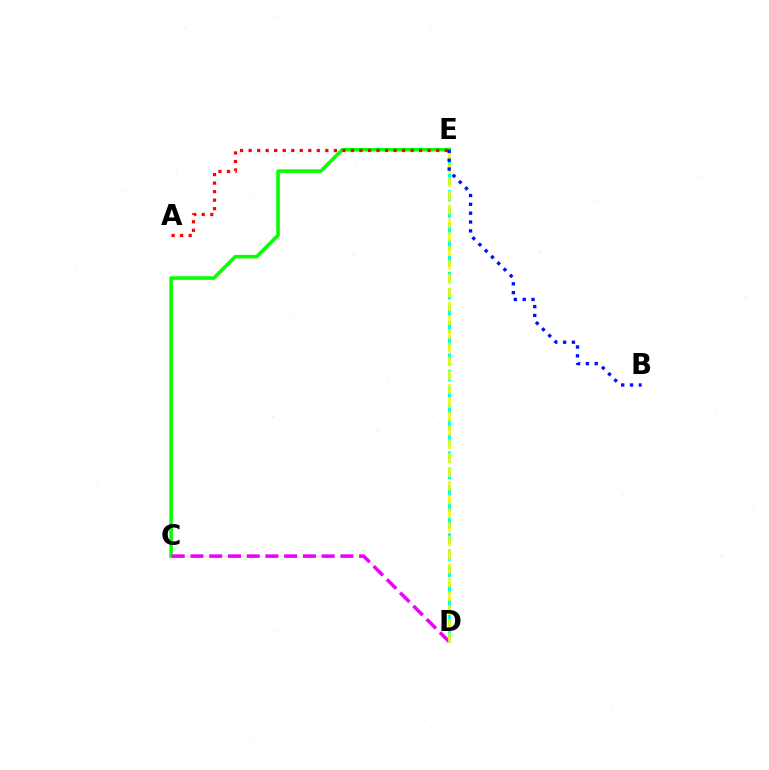{('D', 'E'): [{'color': '#00fff6', 'line_style': 'dashed', 'thickness': 2.22}, {'color': '#fcf500', 'line_style': 'dashed', 'thickness': 1.88}], ('C', 'E'): [{'color': '#08ff00', 'line_style': 'solid', 'thickness': 2.57}], ('C', 'D'): [{'color': '#ee00ff', 'line_style': 'dashed', 'thickness': 2.55}], ('A', 'E'): [{'color': '#ff0000', 'line_style': 'dotted', 'thickness': 2.32}], ('B', 'E'): [{'color': '#0010ff', 'line_style': 'dotted', 'thickness': 2.4}]}